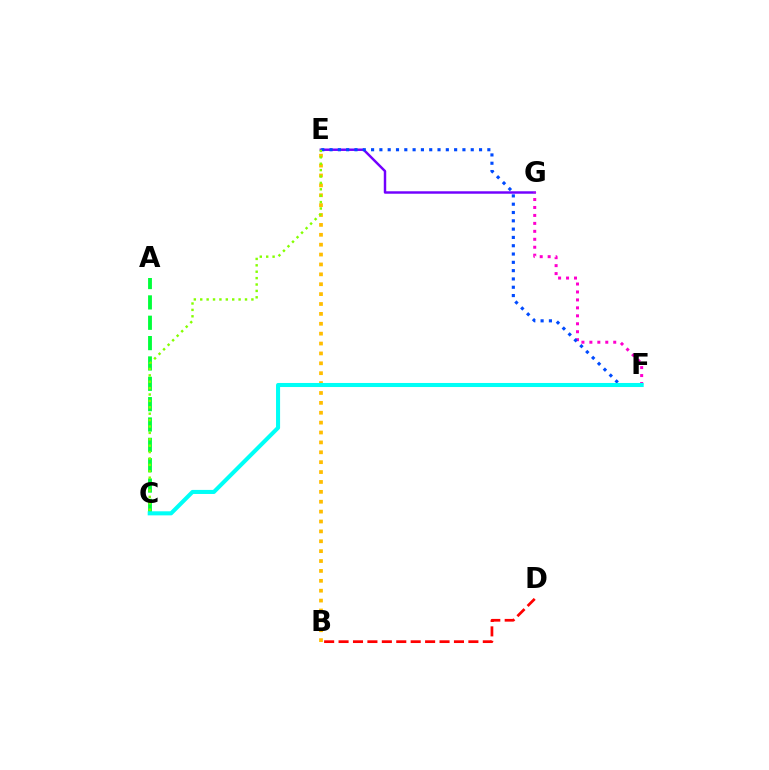{('E', 'G'): [{'color': '#7200ff', 'line_style': 'solid', 'thickness': 1.76}], ('B', 'E'): [{'color': '#ffbd00', 'line_style': 'dotted', 'thickness': 2.69}], ('A', 'C'): [{'color': '#00ff39', 'line_style': 'dashed', 'thickness': 2.76}], ('F', 'G'): [{'color': '#ff00cf', 'line_style': 'dotted', 'thickness': 2.16}], ('E', 'F'): [{'color': '#004bff', 'line_style': 'dotted', 'thickness': 2.26}], ('C', 'F'): [{'color': '#00fff6', 'line_style': 'solid', 'thickness': 2.92}], ('B', 'D'): [{'color': '#ff0000', 'line_style': 'dashed', 'thickness': 1.96}], ('C', 'E'): [{'color': '#84ff00', 'line_style': 'dotted', 'thickness': 1.74}]}